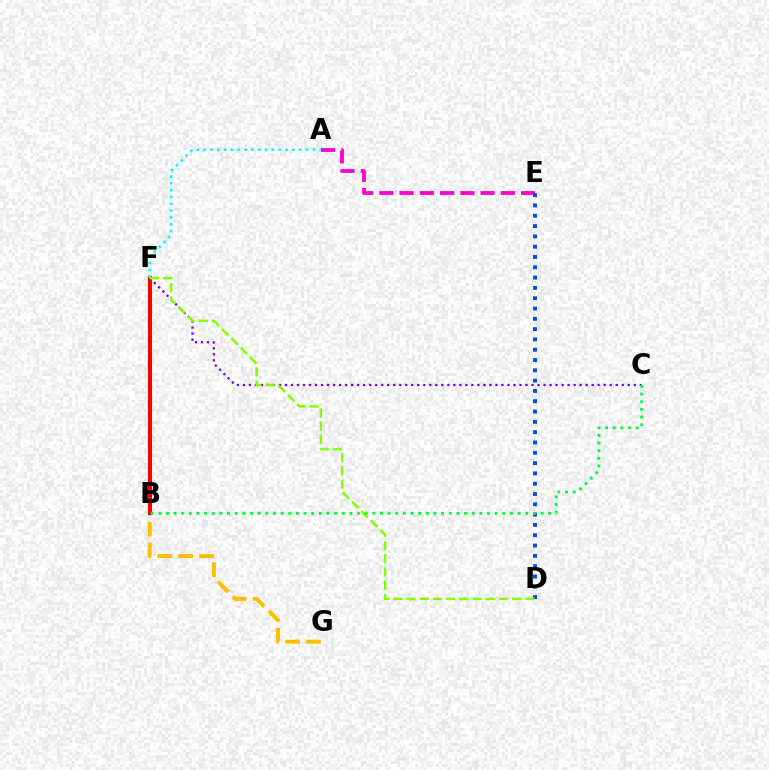{('B', 'G'): [{'color': '#ffbd00', 'line_style': 'dashed', 'thickness': 2.84}], ('A', 'E'): [{'color': '#ff00cf', 'line_style': 'dashed', 'thickness': 2.75}], ('C', 'F'): [{'color': '#7200ff', 'line_style': 'dotted', 'thickness': 1.63}], ('B', 'F'): [{'color': '#ff0000', 'line_style': 'solid', 'thickness': 2.91}], ('A', 'F'): [{'color': '#00fff6', 'line_style': 'dotted', 'thickness': 1.85}], ('D', 'E'): [{'color': '#004bff', 'line_style': 'dotted', 'thickness': 2.8}], ('D', 'F'): [{'color': '#84ff00', 'line_style': 'dashed', 'thickness': 1.8}], ('B', 'C'): [{'color': '#00ff39', 'line_style': 'dotted', 'thickness': 2.08}]}